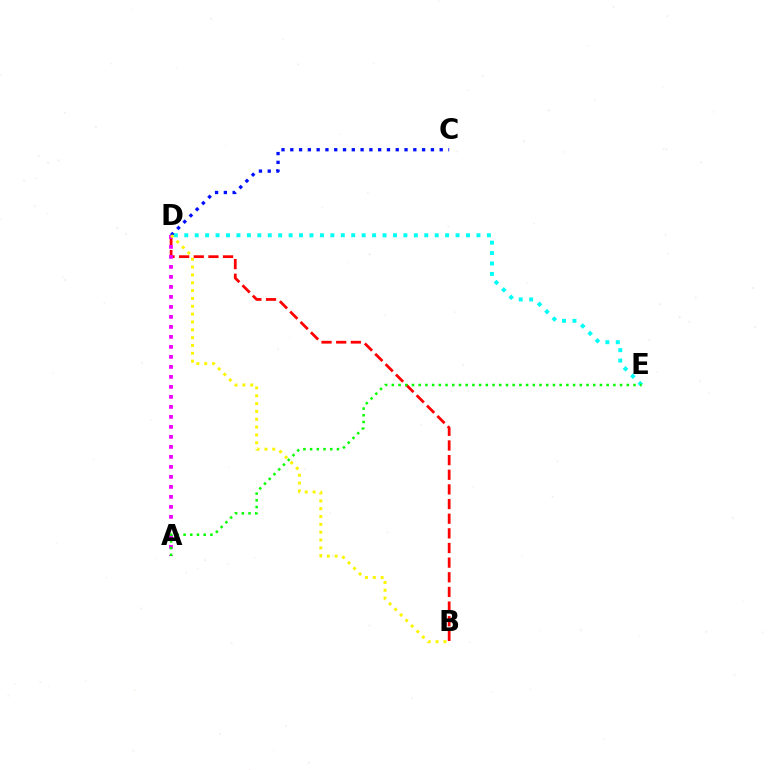{('B', 'D'): [{'color': '#ff0000', 'line_style': 'dashed', 'thickness': 1.99}, {'color': '#fcf500', 'line_style': 'dotted', 'thickness': 2.13}], ('C', 'D'): [{'color': '#0010ff', 'line_style': 'dotted', 'thickness': 2.39}], ('D', 'E'): [{'color': '#00fff6', 'line_style': 'dotted', 'thickness': 2.84}], ('A', 'D'): [{'color': '#ee00ff', 'line_style': 'dotted', 'thickness': 2.72}], ('A', 'E'): [{'color': '#08ff00', 'line_style': 'dotted', 'thickness': 1.82}]}